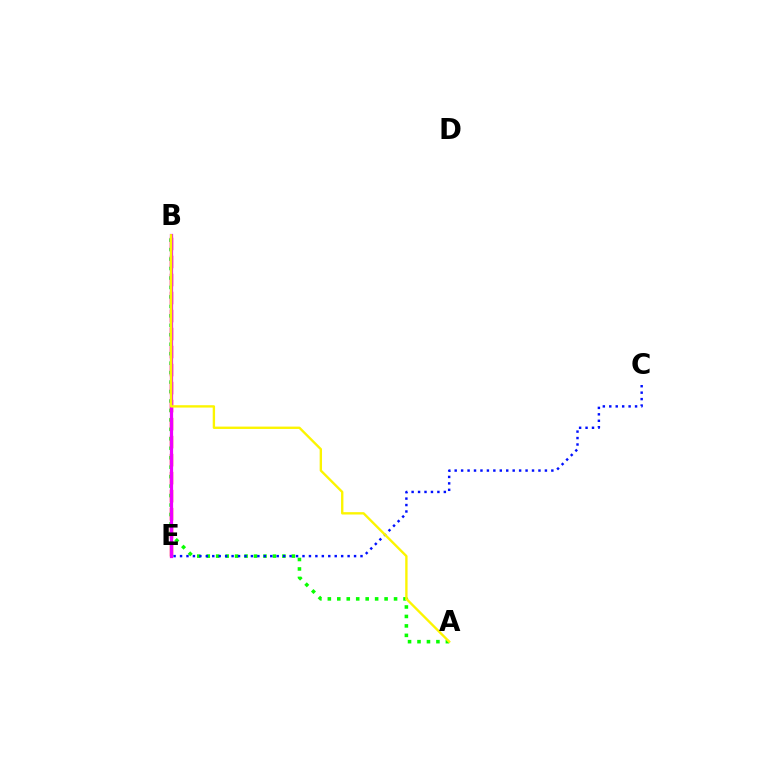{('B', 'E'): [{'color': '#ff0000', 'line_style': 'dashed', 'thickness': 2.45}, {'color': '#00fff6', 'line_style': 'solid', 'thickness': 1.95}, {'color': '#ee00ff', 'line_style': 'solid', 'thickness': 2.32}], ('A', 'B'): [{'color': '#08ff00', 'line_style': 'dotted', 'thickness': 2.57}, {'color': '#fcf500', 'line_style': 'solid', 'thickness': 1.7}], ('C', 'E'): [{'color': '#0010ff', 'line_style': 'dotted', 'thickness': 1.75}]}